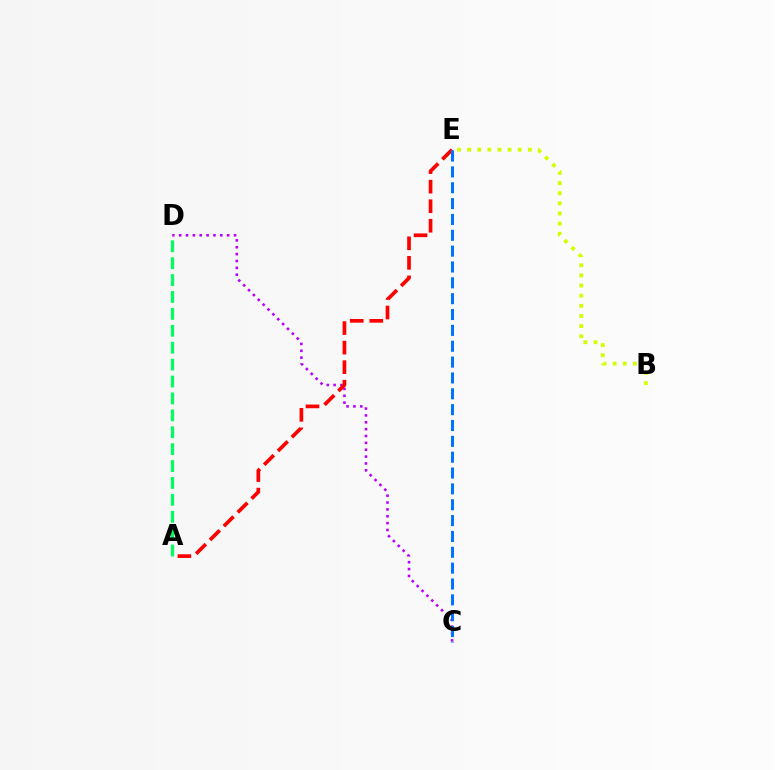{('C', 'D'): [{'color': '#b900ff', 'line_style': 'dotted', 'thickness': 1.86}], ('A', 'E'): [{'color': '#ff0000', 'line_style': 'dashed', 'thickness': 2.65}], ('C', 'E'): [{'color': '#0074ff', 'line_style': 'dashed', 'thickness': 2.15}], ('B', 'E'): [{'color': '#d1ff00', 'line_style': 'dotted', 'thickness': 2.75}], ('A', 'D'): [{'color': '#00ff5c', 'line_style': 'dashed', 'thickness': 2.3}]}